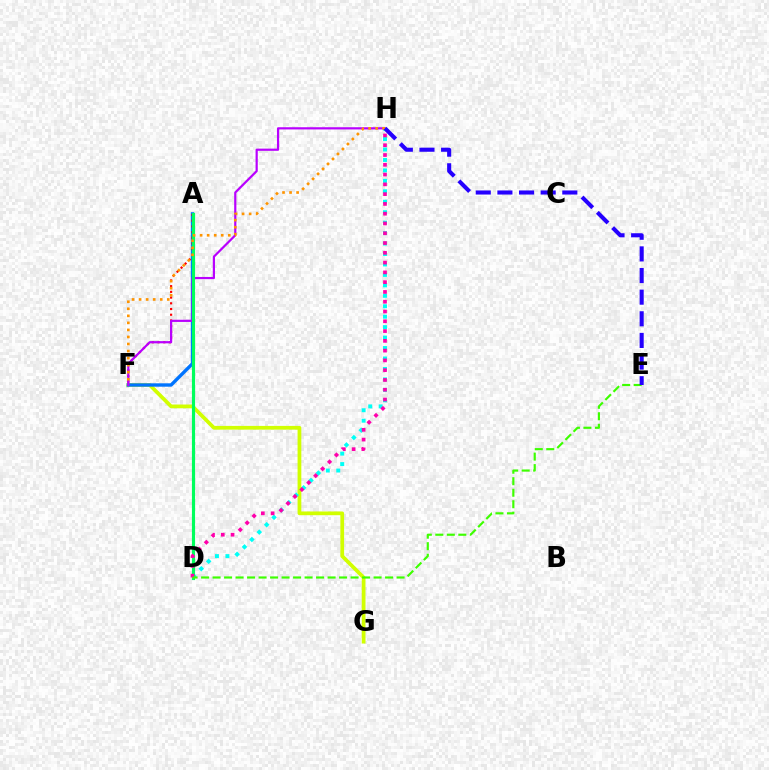{('F', 'G'): [{'color': '#d1ff00', 'line_style': 'solid', 'thickness': 2.69}], ('A', 'F'): [{'color': '#0074ff', 'line_style': 'solid', 'thickness': 2.43}, {'color': '#ff0000', 'line_style': 'dotted', 'thickness': 1.55}], ('D', 'H'): [{'color': '#00fff6', 'line_style': 'dotted', 'thickness': 2.84}, {'color': '#ff00ac', 'line_style': 'dotted', 'thickness': 2.66}], ('F', 'H'): [{'color': '#b900ff', 'line_style': 'solid', 'thickness': 1.58}, {'color': '#ff9400', 'line_style': 'dotted', 'thickness': 1.91}], ('A', 'D'): [{'color': '#00ff5c', 'line_style': 'solid', 'thickness': 2.27}], ('D', 'E'): [{'color': '#3dff00', 'line_style': 'dashed', 'thickness': 1.56}], ('E', 'H'): [{'color': '#2500ff', 'line_style': 'dashed', 'thickness': 2.94}]}